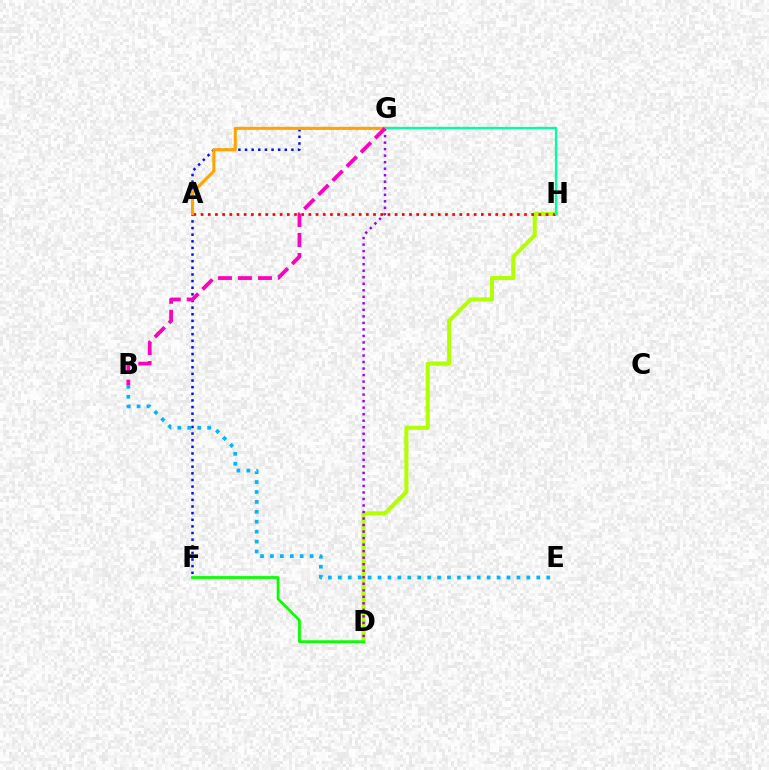{('F', 'G'): [{'color': '#0010ff', 'line_style': 'dotted', 'thickness': 1.8}], ('D', 'H'): [{'color': '#b3ff00', 'line_style': 'solid', 'thickness': 2.93}], ('B', 'E'): [{'color': '#00b5ff', 'line_style': 'dotted', 'thickness': 2.7}], ('A', 'H'): [{'color': '#ff0000', 'line_style': 'dotted', 'thickness': 1.95}], ('A', 'G'): [{'color': '#ffa500', 'line_style': 'solid', 'thickness': 2.21}], ('D', 'G'): [{'color': '#9b00ff', 'line_style': 'dotted', 'thickness': 1.77}], ('D', 'F'): [{'color': '#08ff00', 'line_style': 'solid', 'thickness': 1.99}], ('G', 'H'): [{'color': '#00ff9d', 'line_style': 'solid', 'thickness': 1.66}], ('B', 'G'): [{'color': '#ff00bd', 'line_style': 'dashed', 'thickness': 2.72}]}